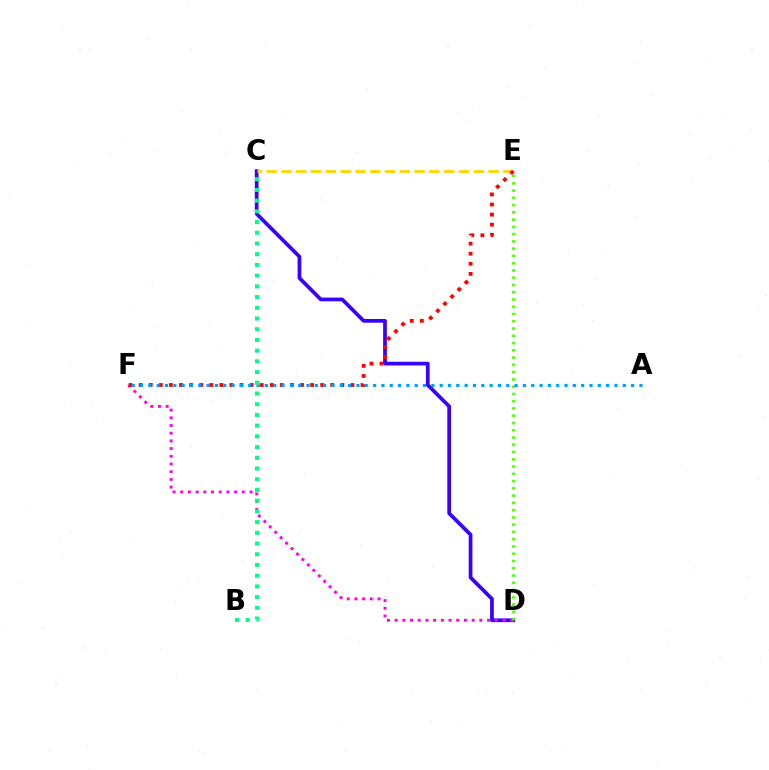{('C', 'D'): [{'color': '#3700ff', 'line_style': 'solid', 'thickness': 2.68}], ('C', 'E'): [{'color': '#ffd500', 'line_style': 'dashed', 'thickness': 2.01}], ('D', 'F'): [{'color': '#ff00ed', 'line_style': 'dotted', 'thickness': 2.09}], ('D', 'E'): [{'color': '#4fff00', 'line_style': 'dotted', 'thickness': 1.97}], ('E', 'F'): [{'color': '#ff0000', 'line_style': 'dotted', 'thickness': 2.74}], ('A', 'F'): [{'color': '#009eff', 'line_style': 'dotted', 'thickness': 2.26}], ('B', 'C'): [{'color': '#00ff86', 'line_style': 'dotted', 'thickness': 2.91}]}